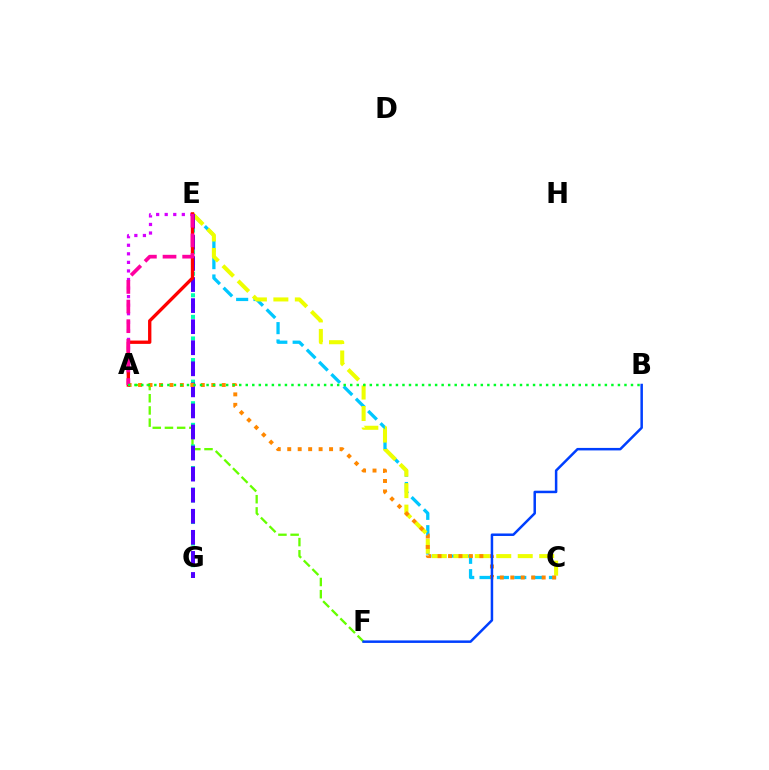{('A', 'F'): [{'color': '#66ff00', 'line_style': 'dashed', 'thickness': 1.66}], ('E', 'G'): [{'color': '#00ffaf', 'line_style': 'dotted', 'thickness': 2.93}, {'color': '#4f00ff', 'line_style': 'dashed', 'thickness': 2.86}], ('C', 'E'): [{'color': '#00c7ff', 'line_style': 'dashed', 'thickness': 2.36}, {'color': '#eeff00', 'line_style': 'dashed', 'thickness': 2.92}], ('A', 'E'): [{'color': '#d600ff', 'line_style': 'dotted', 'thickness': 2.33}, {'color': '#ff0000', 'line_style': 'solid', 'thickness': 2.4}, {'color': '#ff00a0', 'line_style': 'dashed', 'thickness': 2.67}], ('A', 'C'): [{'color': '#ff8800', 'line_style': 'dotted', 'thickness': 2.84}], ('A', 'B'): [{'color': '#00ff27', 'line_style': 'dotted', 'thickness': 1.77}], ('B', 'F'): [{'color': '#003fff', 'line_style': 'solid', 'thickness': 1.8}]}